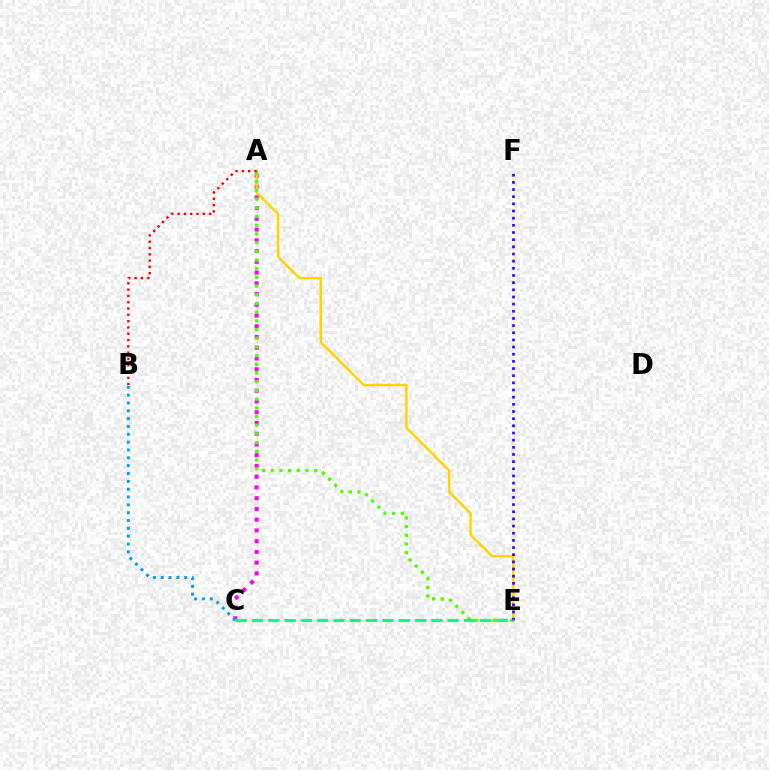{('A', 'C'): [{'color': '#ff00ed', 'line_style': 'dotted', 'thickness': 2.92}], ('A', 'E'): [{'color': '#ffd500', 'line_style': 'solid', 'thickness': 1.78}, {'color': '#4fff00', 'line_style': 'dotted', 'thickness': 2.36}], ('B', 'C'): [{'color': '#009eff', 'line_style': 'dotted', 'thickness': 2.13}], ('E', 'F'): [{'color': '#3700ff', 'line_style': 'dotted', 'thickness': 1.95}], ('C', 'E'): [{'color': '#00ff86', 'line_style': 'dashed', 'thickness': 2.22}], ('A', 'B'): [{'color': '#ff0000', 'line_style': 'dotted', 'thickness': 1.71}]}